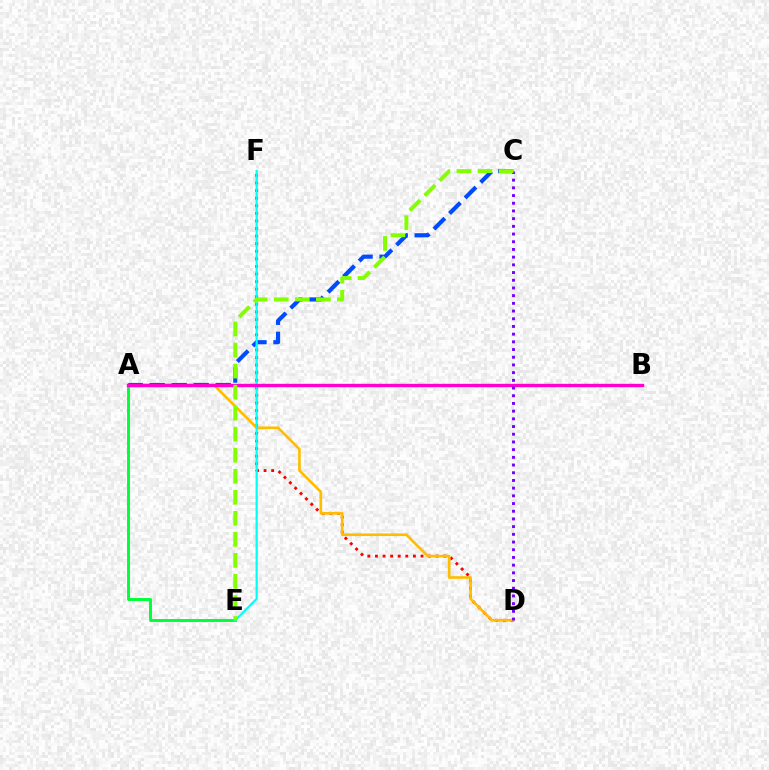{('D', 'F'): [{'color': '#ff0000', 'line_style': 'dotted', 'thickness': 2.06}], ('A', 'D'): [{'color': '#ffbd00', 'line_style': 'solid', 'thickness': 1.91}], ('A', 'E'): [{'color': '#00ff39', 'line_style': 'solid', 'thickness': 2.13}], ('A', 'C'): [{'color': '#004bff', 'line_style': 'dashed', 'thickness': 2.99}], ('E', 'F'): [{'color': '#00fff6', 'line_style': 'solid', 'thickness': 1.59}], ('A', 'B'): [{'color': '#ff00cf', 'line_style': 'solid', 'thickness': 2.44}], ('C', 'D'): [{'color': '#7200ff', 'line_style': 'dotted', 'thickness': 2.09}], ('C', 'E'): [{'color': '#84ff00', 'line_style': 'dashed', 'thickness': 2.86}]}